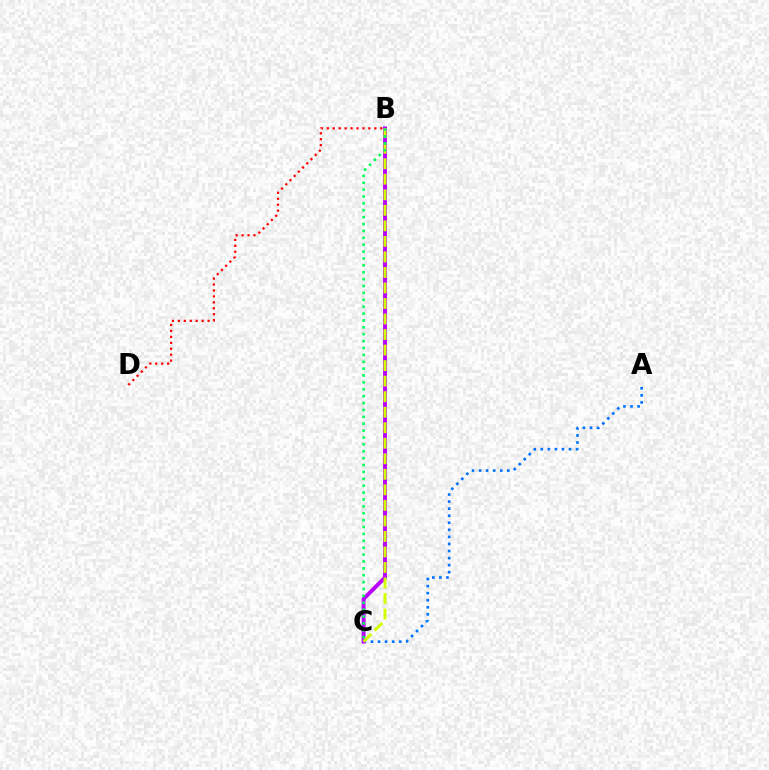{('A', 'C'): [{'color': '#0074ff', 'line_style': 'dotted', 'thickness': 1.92}], ('B', 'C'): [{'color': '#b900ff', 'line_style': 'solid', 'thickness': 2.8}, {'color': '#d1ff00', 'line_style': 'dashed', 'thickness': 2.11}, {'color': '#00ff5c', 'line_style': 'dotted', 'thickness': 1.87}], ('B', 'D'): [{'color': '#ff0000', 'line_style': 'dotted', 'thickness': 1.62}]}